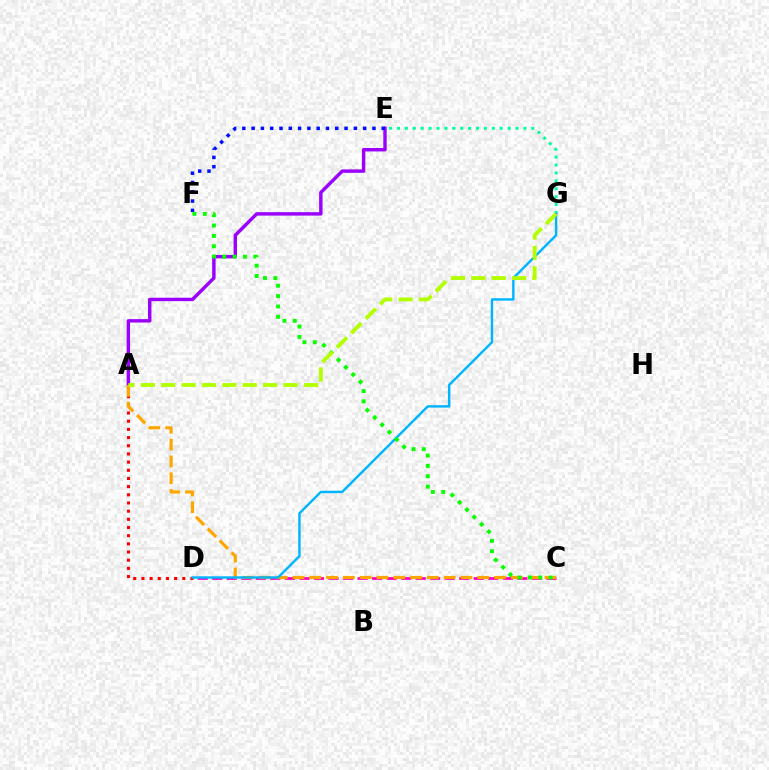{('A', 'E'): [{'color': '#9b00ff', 'line_style': 'solid', 'thickness': 2.46}], ('A', 'D'): [{'color': '#ff0000', 'line_style': 'dotted', 'thickness': 2.22}], ('C', 'D'): [{'color': '#ff00bd', 'line_style': 'dashed', 'thickness': 1.97}], ('E', 'G'): [{'color': '#00ff9d', 'line_style': 'dotted', 'thickness': 2.15}], ('A', 'C'): [{'color': '#ffa500', 'line_style': 'dashed', 'thickness': 2.28}], ('D', 'G'): [{'color': '#00b5ff', 'line_style': 'solid', 'thickness': 1.74}], ('E', 'F'): [{'color': '#0010ff', 'line_style': 'dotted', 'thickness': 2.53}], ('C', 'F'): [{'color': '#08ff00', 'line_style': 'dotted', 'thickness': 2.82}], ('A', 'G'): [{'color': '#b3ff00', 'line_style': 'dashed', 'thickness': 2.77}]}